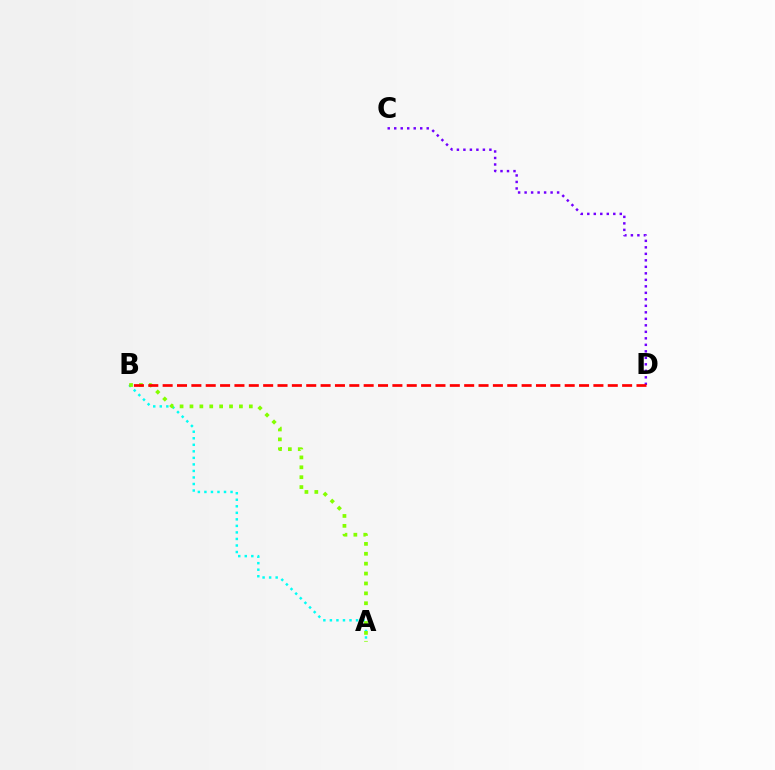{('A', 'B'): [{'color': '#00fff6', 'line_style': 'dotted', 'thickness': 1.78}, {'color': '#84ff00', 'line_style': 'dotted', 'thickness': 2.69}], ('C', 'D'): [{'color': '#7200ff', 'line_style': 'dotted', 'thickness': 1.77}], ('B', 'D'): [{'color': '#ff0000', 'line_style': 'dashed', 'thickness': 1.95}]}